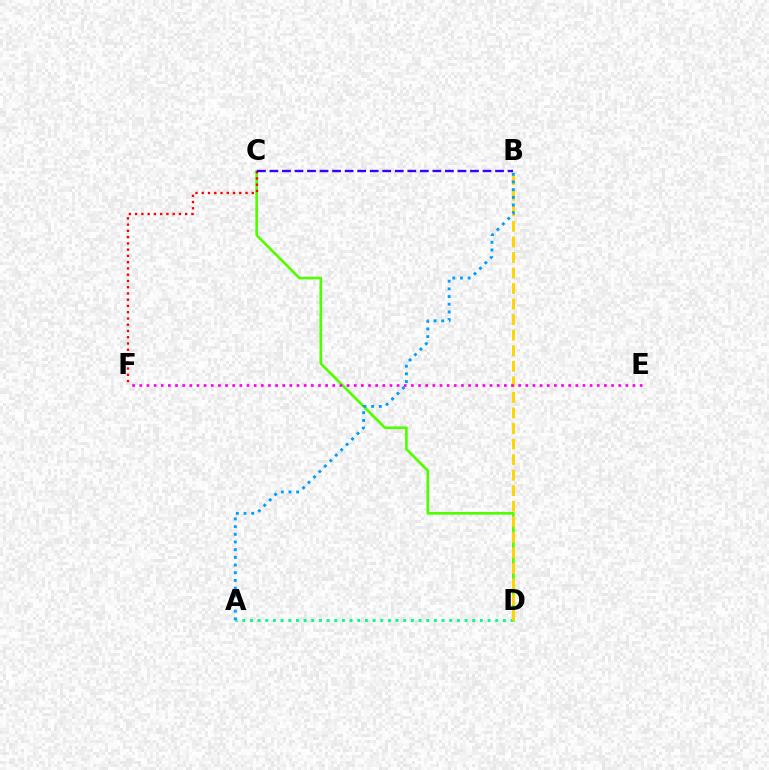{('A', 'D'): [{'color': '#00ff86', 'line_style': 'dotted', 'thickness': 2.08}], ('C', 'D'): [{'color': '#4fff00', 'line_style': 'solid', 'thickness': 1.92}], ('C', 'F'): [{'color': '#ff0000', 'line_style': 'dotted', 'thickness': 1.7}], ('B', 'D'): [{'color': '#ffd500', 'line_style': 'dashed', 'thickness': 2.11}], ('B', 'C'): [{'color': '#3700ff', 'line_style': 'dashed', 'thickness': 1.7}], ('A', 'B'): [{'color': '#009eff', 'line_style': 'dotted', 'thickness': 2.09}], ('E', 'F'): [{'color': '#ff00ed', 'line_style': 'dotted', 'thickness': 1.94}]}